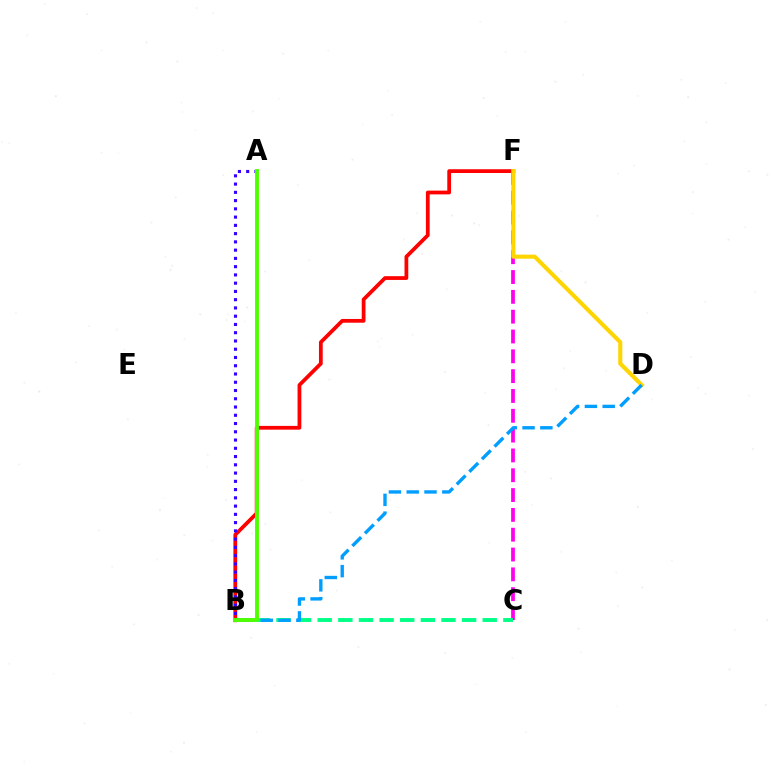{('B', 'F'): [{'color': '#ff0000', 'line_style': 'solid', 'thickness': 2.71}], ('C', 'F'): [{'color': '#ff00ed', 'line_style': 'dashed', 'thickness': 2.69}], ('A', 'B'): [{'color': '#3700ff', 'line_style': 'dotted', 'thickness': 2.24}, {'color': '#4fff00', 'line_style': 'solid', 'thickness': 2.79}], ('D', 'F'): [{'color': '#ffd500', 'line_style': 'solid', 'thickness': 2.94}], ('B', 'C'): [{'color': '#00ff86', 'line_style': 'dashed', 'thickness': 2.8}], ('B', 'D'): [{'color': '#009eff', 'line_style': 'dashed', 'thickness': 2.42}]}